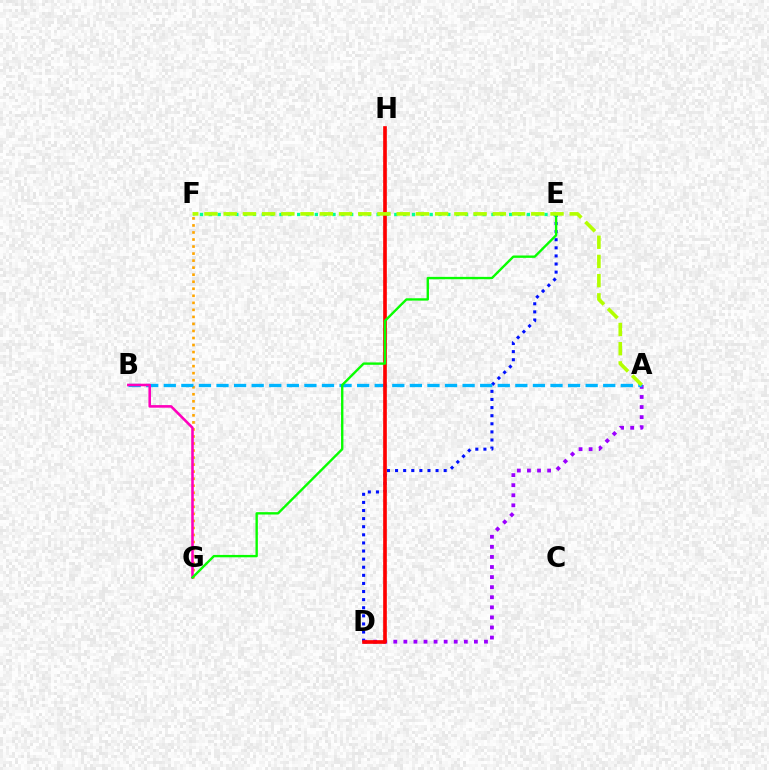{('D', 'E'): [{'color': '#0010ff', 'line_style': 'dotted', 'thickness': 2.2}], ('E', 'F'): [{'color': '#00ff9d', 'line_style': 'dotted', 'thickness': 2.4}], ('A', 'D'): [{'color': '#9b00ff', 'line_style': 'dotted', 'thickness': 2.74}], ('F', 'G'): [{'color': '#ffa500', 'line_style': 'dotted', 'thickness': 1.91}], ('A', 'B'): [{'color': '#00b5ff', 'line_style': 'dashed', 'thickness': 2.39}], ('B', 'G'): [{'color': '#ff00bd', 'line_style': 'solid', 'thickness': 1.86}], ('D', 'H'): [{'color': '#ff0000', 'line_style': 'solid', 'thickness': 2.64}], ('E', 'G'): [{'color': '#08ff00', 'line_style': 'solid', 'thickness': 1.71}], ('A', 'F'): [{'color': '#b3ff00', 'line_style': 'dashed', 'thickness': 2.61}]}